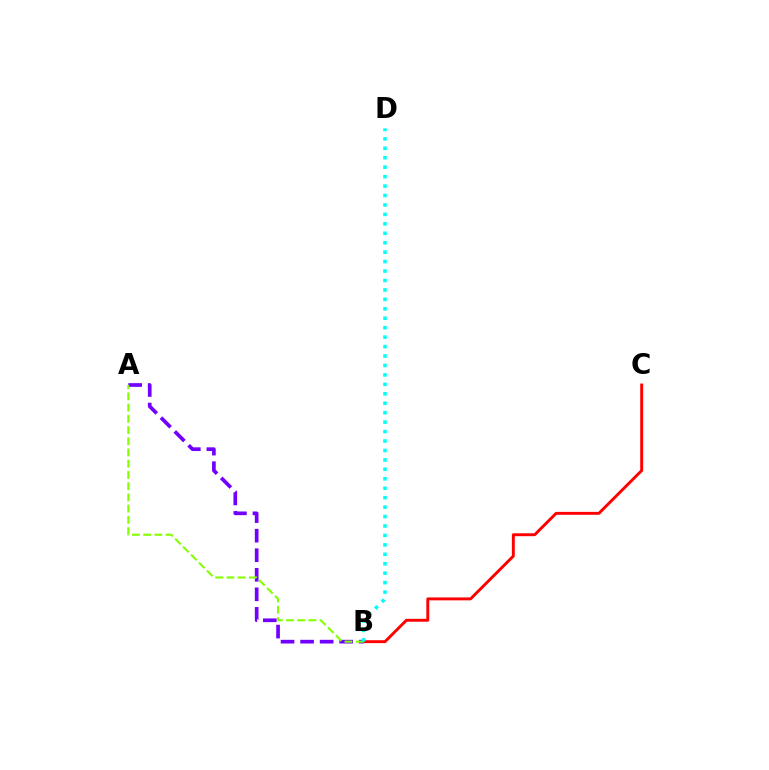{('B', 'C'): [{'color': '#ff0000', 'line_style': 'solid', 'thickness': 2.09}], ('A', 'B'): [{'color': '#7200ff', 'line_style': 'dashed', 'thickness': 2.66}, {'color': '#84ff00', 'line_style': 'dashed', 'thickness': 1.52}], ('B', 'D'): [{'color': '#00fff6', 'line_style': 'dotted', 'thickness': 2.57}]}